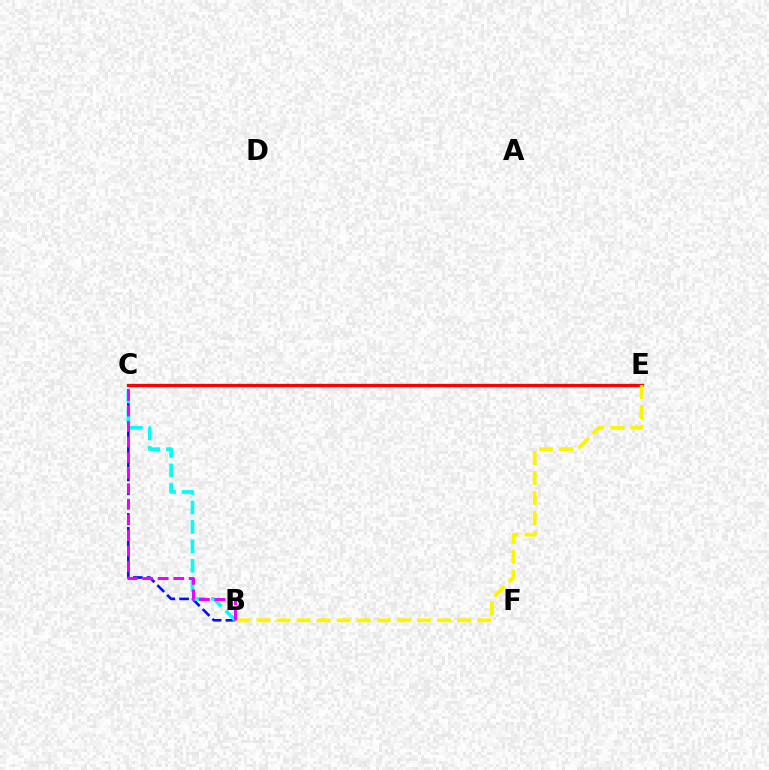{('B', 'C'): [{'color': '#0010ff', 'line_style': 'dashed', 'thickness': 1.88}, {'color': '#00fff6', 'line_style': 'dashed', 'thickness': 2.65}, {'color': '#ee00ff', 'line_style': 'dashed', 'thickness': 2.11}], ('C', 'E'): [{'color': '#08ff00', 'line_style': 'solid', 'thickness': 2.37}, {'color': '#ff0000', 'line_style': 'solid', 'thickness': 2.27}], ('B', 'E'): [{'color': '#fcf500', 'line_style': 'dashed', 'thickness': 2.72}]}